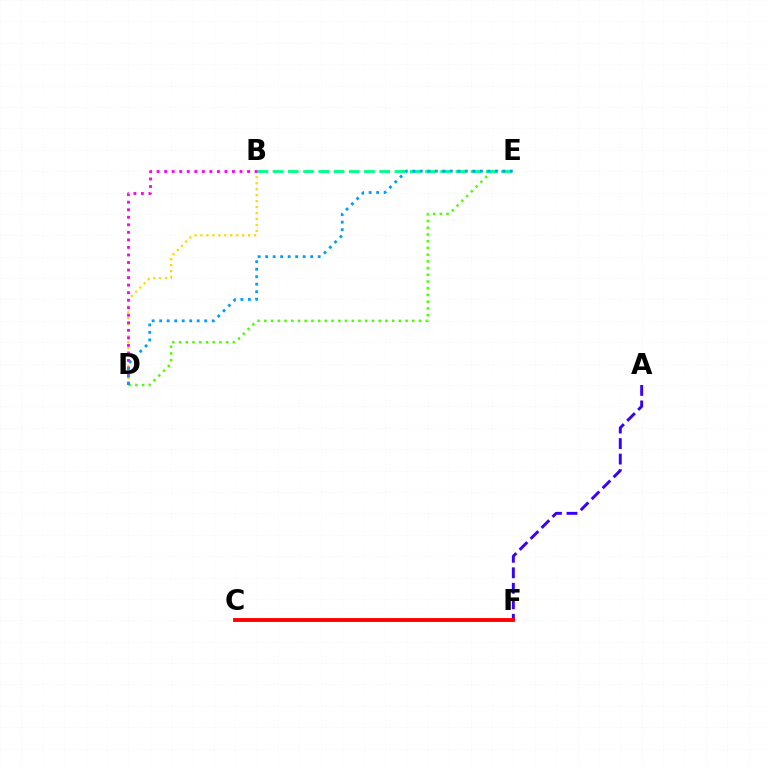{('A', 'F'): [{'color': '#3700ff', 'line_style': 'dashed', 'thickness': 2.11}], ('B', 'D'): [{'color': '#ffd500', 'line_style': 'dotted', 'thickness': 1.62}, {'color': '#ff00ed', 'line_style': 'dotted', 'thickness': 2.05}], ('D', 'E'): [{'color': '#4fff00', 'line_style': 'dotted', 'thickness': 1.83}, {'color': '#009eff', 'line_style': 'dotted', 'thickness': 2.04}], ('B', 'E'): [{'color': '#00ff86', 'line_style': 'dashed', 'thickness': 2.07}], ('C', 'F'): [{'color': '#ff0000', 'line_style': 'solid', 'thickness': 2.78}]}